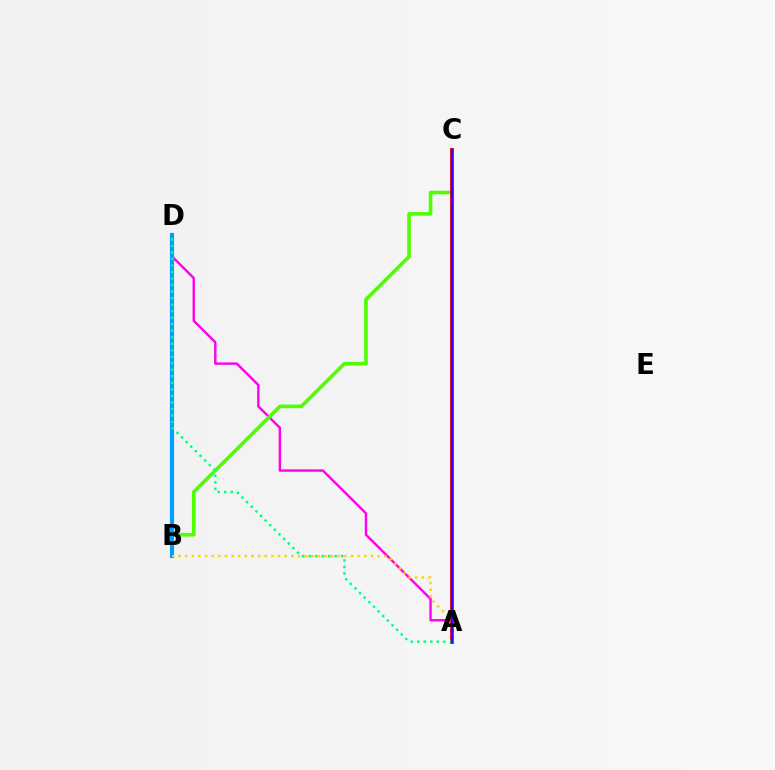{('A', 'D'): [{'color': '#ff00ed', 'line_style': 'solid', 'thickness': 1.73}, {'color': '#00ff86', 'line_style': 'dotted', 'thickness': 1.77}], ('B', 'C'): [{'color': '#4fff00', 'line_style': 'solid', 'thickness': 2.61}], ('B', 'D'): [{'color': '#009eff', 'line_style': 'solid', 'thickness': 2.97}], ('A', 'C'): [{'color': '#ff0000', 'line_style': 'solid', 'thickness': 2.78}, {'color': '#3700ff', 'line_style': 'solid', 'thickness': 1.67}], ('A', 'B'): [{'color': '#ffd500', 'line_style': 'dotted', 'thickness': 1.8}]}